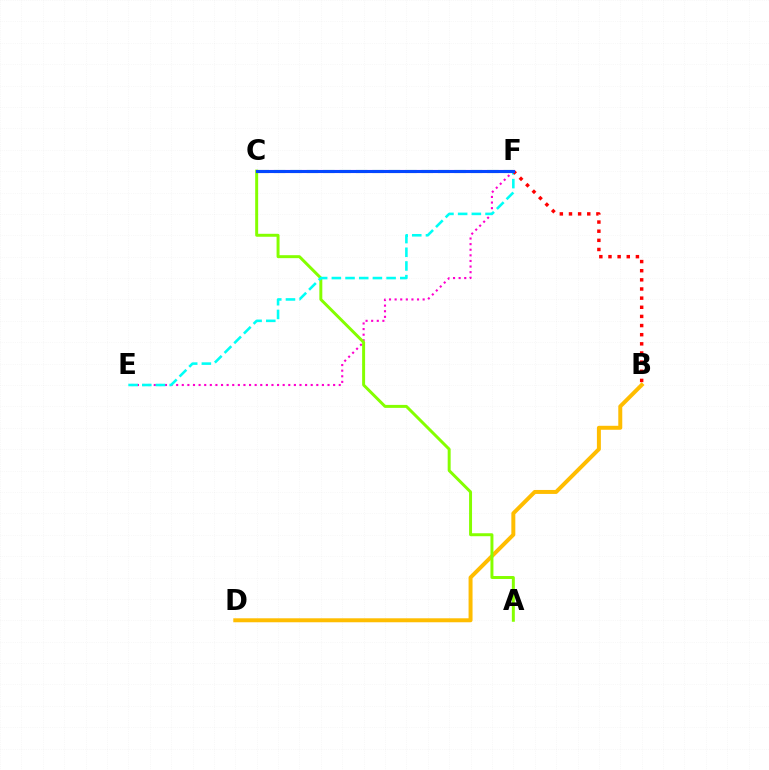{('C', 'F'): [{'color': '#00ff39', 'line_style': 'dashed', 'thickness': 2.23}, {'color': '#7200ff', 'line_style': 'solid', 'thickness': 2.24}, {'color': '#004bff', 'line_style': 'solid', 'thickness': 2.06}], ('B', 'D'): [{'color': '#ffbd00', 'line_style': 'solid', 'thickness': 2.86}], ('E', 'F'): [{'color': '#ff00cf', 'line_style': 'dotted', 'thickness': 1.52}, {'color': '#00fff6', 'line_style': 'dashed', 'thickness': 1.86}], ('A', 'C'): [{'color': '#84ff00', 'line_style': 'solid', 'thickness': 2.13}], ('B', 'F'): [{'color': '#ff0000', 'line_style': 'dotted', 'thickness': 2.48}]}